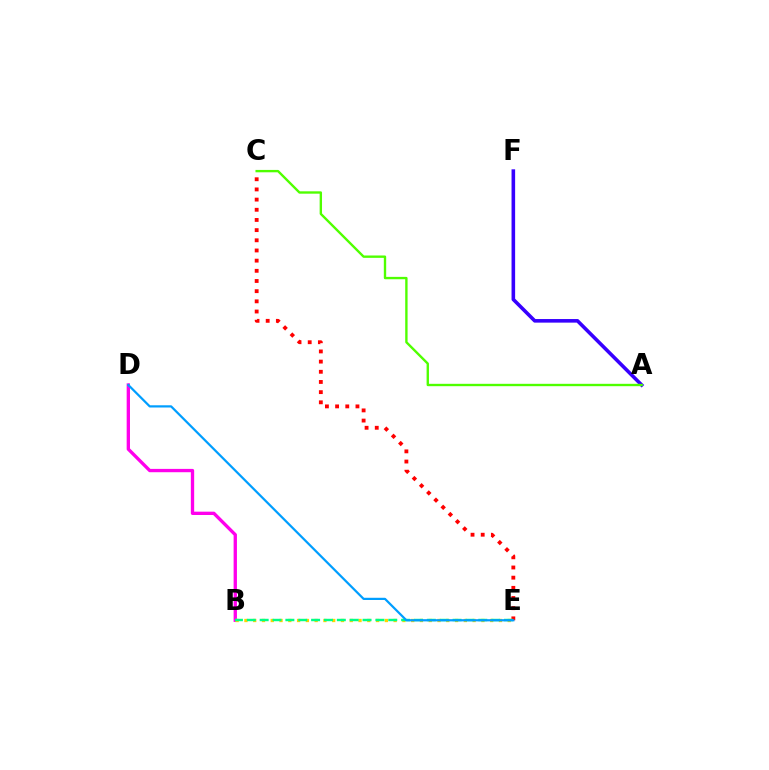{('C', 'E'): [{'color': '#ff0000', 'line_style': 'dotted', 'thickness': 2.76}], ('A', 'F'): [{'color': '#3700ff', 'line_style': 'solid', 'thickness': 2.58}], ('B', 'D'): [{'color': '#ff00ed', 'line_style': 'solid', 'thickness': 2.4}], ('A', 'C'): [{'color': '#4fff00', 'line_style': 'solid', 'thickness': 1.71}], ('B', 'E'): [{'color': '#ffd500', 'line_style': 'dotted', 'thickness': 2.38}, {'color': '#00ff86', 'line_style': 'dashed', 'thickness': 1.75}], ('D', 'E'): [{'color': '#009eff', 'line_style': 'solid', 'thickness': 1.59}]}